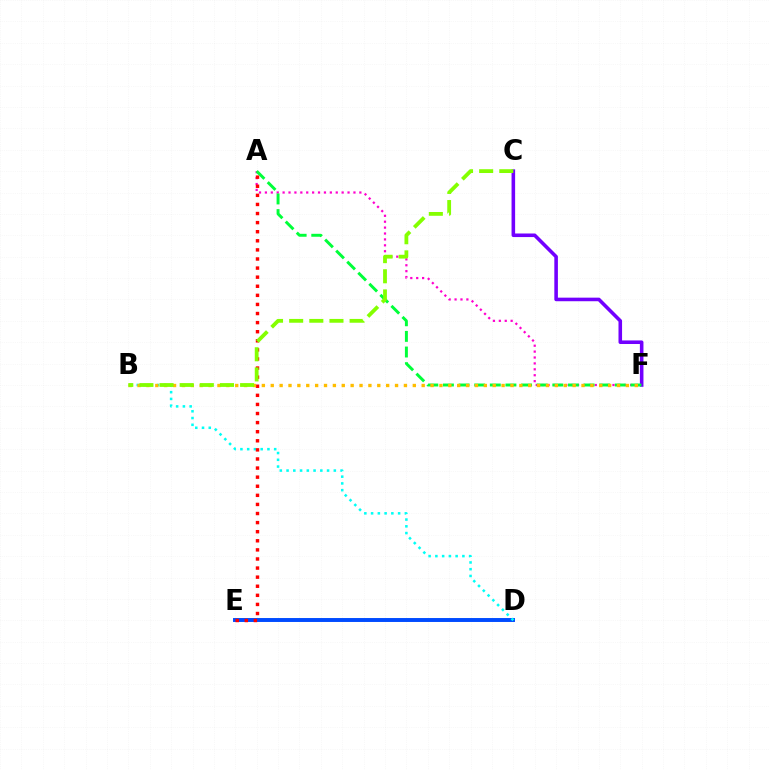{('A', 'F'): [{'color': '#ff00cf', 'line_style': 'dotted', 'thickness': 1.6}, {'color': '#00ff39', 'line_style': 'dashed', 'thickness': 2.12}], ('C', 'F'): [{'color': '#7200ff', 'line_style': 'solid', 'thickness': 2.57}], ('D', 'E'): [{'color': '#004bff', 'line_style': 'solid', 'thickness': 2.83}], ('B', 'D'): [{'color': '#00fff6', 'line_style': 'dotted', 'thickness': 1.83}], ('A', 'E'): [{'color': '#ff0000', 'line_style': 'dotted', 'thickness': 2.47}], ('B', 'F'): [{'color': '#ffbd00', 'line_style': 'dotted', 'thickness': 2.41}], ('B', 'C'): [{'color': '#84ff00', 'line_style': 'dashed', 'thickness': 2.74}]}